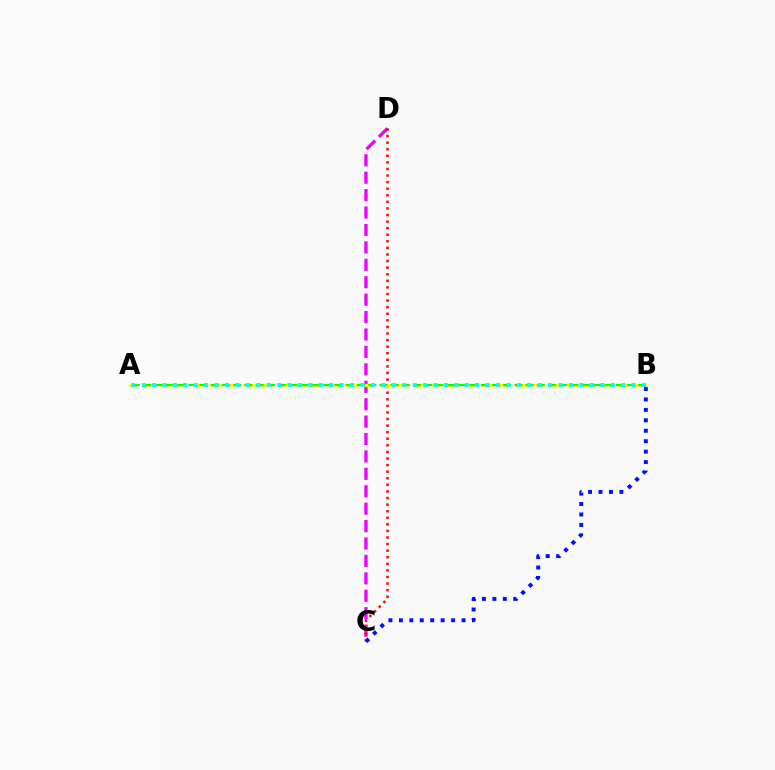{('C', 'D'): [{'color': '#ee00ff', 'line_style': 'dashed', 'thickness': 2.37}, {'color': '#ff0000', 'line_style': 'dotted', 'thickness': 1.79}], ('A', 'B'): [{'color': '#fcf500', 'line_style': 'dashed', 'thickness': 2.31}, {'color': '#08ff00', 'line_style': 'dashed', 'thickness': 1.53}, {'color': '#00fff6', 'line_style': 'dotted', 'thickness': 2.83}], ('B', 'C'): [{'color': '#0010ff', 'line_style': 'dotted', 'thickness': 2.84}]}